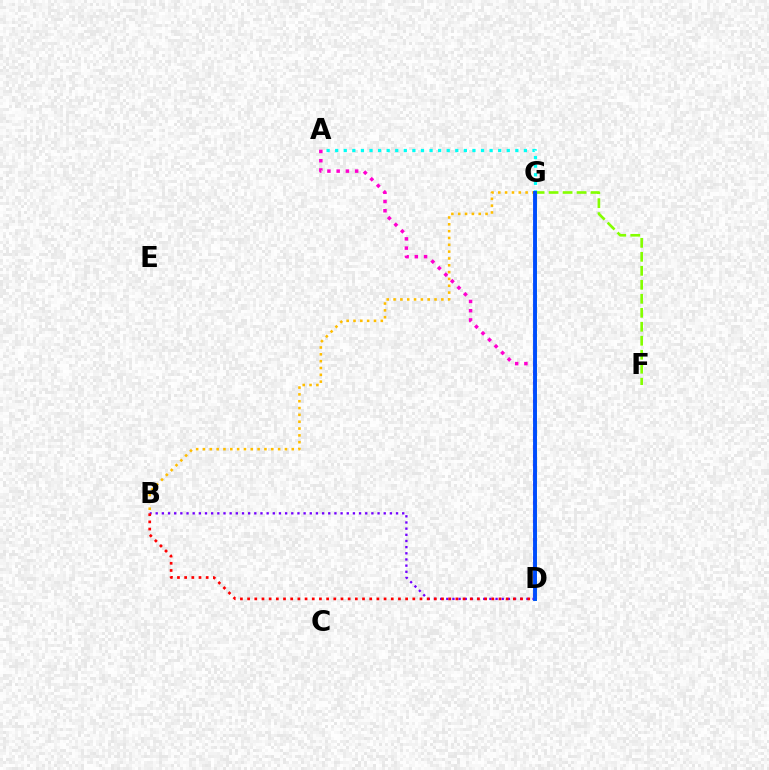{('D', 'G'): [{'color': '#00ff39', 'line_style': 'solid', 'thickness': 2.14}, {'color': '#004bff', 'line_style': 'solid', 'thickness': 2.79}], ('B', 'D'): [{'color': '#7200ff', 'line_style': 'dotted', 'thickness': 1.67}, {'color': '#ff0000', 'line_style': 'dotted', 'thickness': 1.95}], ('A', 'G'): [{'color': '#00fff6', 'line_style': 'dotted', 'thickness': 2.33}], ('A', 'D'): [{'color': '#ff00cf', 'line_style': 'dotted', 'thickness': 2.51}], ('B', 'G'): [{'color': '#ffbd00', 'line_style': 'dotted', 'thickness': 1.86}], ('F', 'G'): [{'color': '#84ff00', 'line_style': 'dashed', 'thickness': 1.9}]}